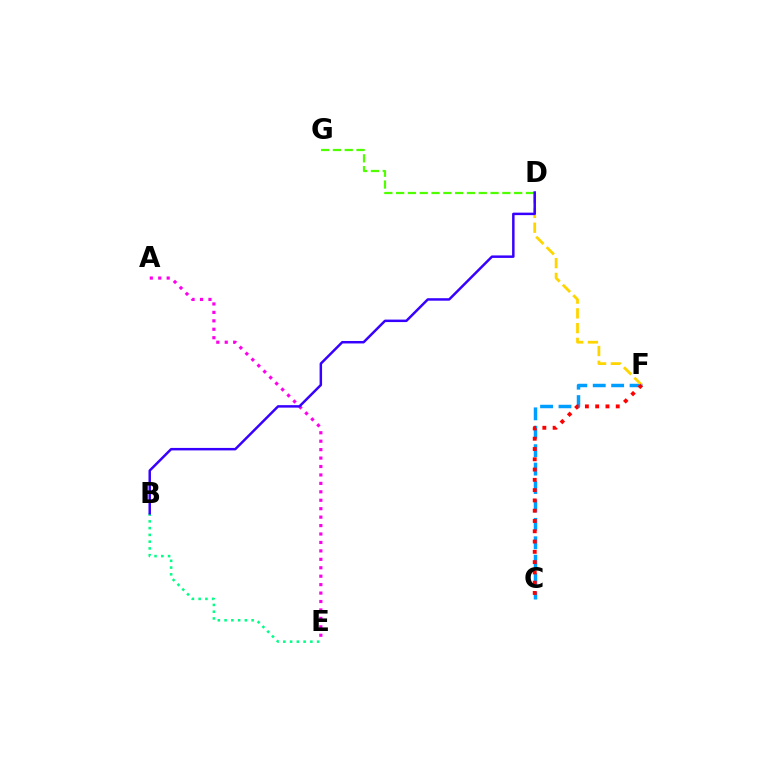{('D', 'G'): [{'color': '#4fff00', 'line_style': 'dashed', 'thickness': 1.6}], ('C', 'F'): [{'color': '#009eff', 'line_style': 'dashed', 'thickness': 2.5}, {'color': '#ff0000', 'line_style': 'dotted', 'thickness': 2.79}], ('D', 'F'): [{'color': '#ffd500', 'line_style': 'dashed', 'thickness': 2.01}], ('A', 'E'): [{'color': '#ff00ed', 'line_style': 'dotted', 'thickness': 2.29}], ('B', 'E'): [{'color': '#00ff86', 'line_style': 'dotted', 'thickness': 1.84}], ('B', 'D'): [{'color': '#3700ff', 'line_style': 'solid', 'thickness': 1.78}]}